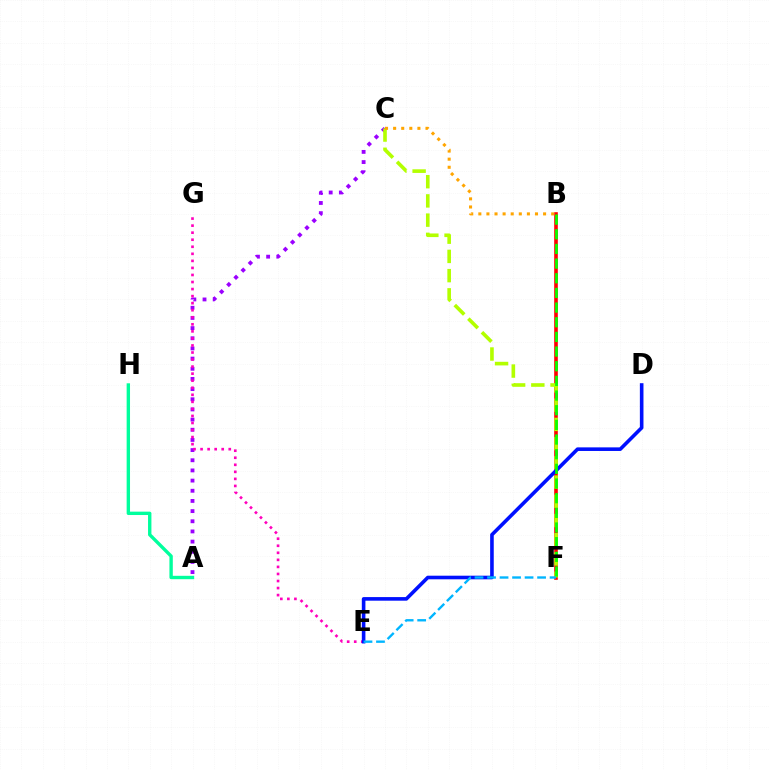{('A', 'C'): [{'color': '#9b00ff', 'line_style': 'dotted', 'thickness': 2.76}], ('B', 'F'): [{'color': '#ff0000', 'line_style': 'solid', 'thickness': 2.61}, {'color': '#08ff00', 'line_style': 'dashed', 'thickness': 1.99}], ('C', 'F'): [{'color': '#b3ff00', 'line_style': 'dashed', 'thickness': 2.61}], ('E', 'G'): [{'color': '#ff00bd', 'line_style': 'dotted', 'thickness': 1.92}], ('D', 'E'): [{'color': '#0010ff', 'line_style': 'solid', 'thickness': 2.59}], ('A', 'H'): [{'color': '#00ff9d', 'line_style': 'solid', 'thickness': 2.43}], ('B', 'C'): [{'color': '#ffa500', 'line_style': 'dotted', 'thickness': 2.2}], ('E', 'F'): [{'color': '#00b5ff', 'line_style': 'dashed', 'thickness': 1.7}]}